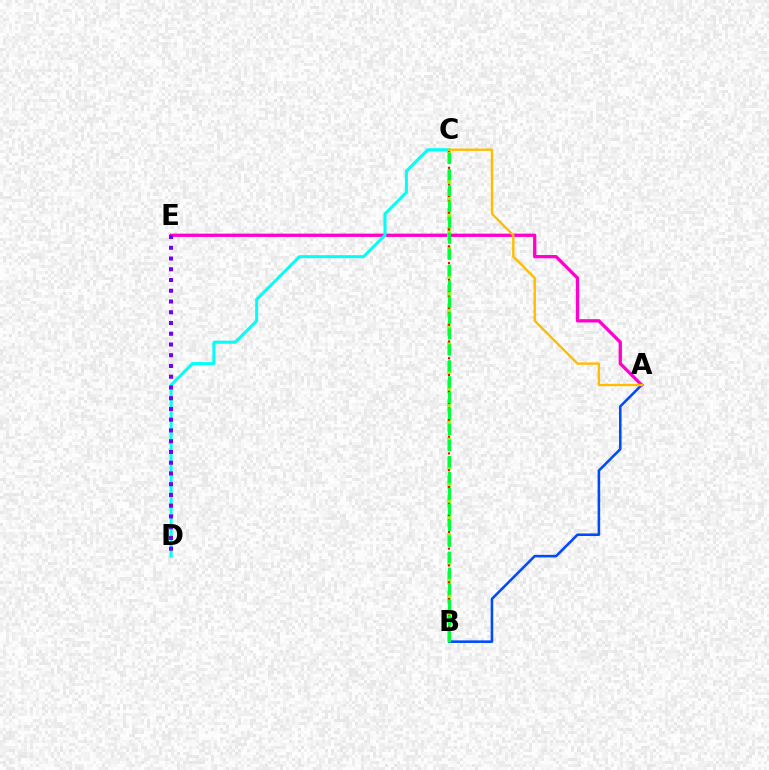{('A', 'B'): [{'color': '#004bff', 'line_style': 'solid', 'thickness': 1.85}], ('A', 'E'): [{'color': '#ff00cf', 'line_style': 'solid', 'thickness': 2.36}], ('B', 'C'): [{'color': '#84ff00', 'line_style': 'dashed', 'thickness': 2.6}, {'color': '#ff0000', 'line_style': 'dotted', 'thickness': 1.52}, {'color': '#00ff39', 'line_style': 'dashed', 'thickness': 2.17}], ('C', 'D'): [{'color': '#00fff6', 'line_style': 'solid', 'thickness': 2.17}], ('A', 'C'): [{'color': '#ffbd00', 'line_style': 'solid', 'thickness': 1.71}], ('D', 'E'): [{'color': '#7200ff', 'line_style': 'dotted', 'thickness': 2.92}]}